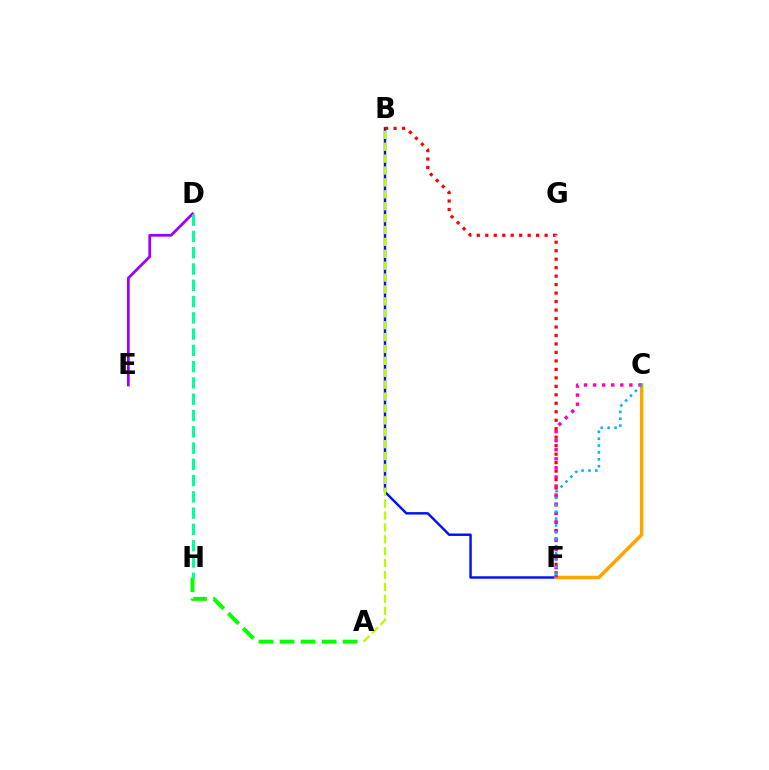{('B', 'F'): [{'color': '#0010ff', 'line_style': 'solid', 'thickness': 1.76}, {'color': '#ff0000', 'line_style': 'dotted', 'thickness': 2.3}], ('A', 'B'): [{'color': '#b3ff00', 'line_style': 'dashed', 'thickness': 1.62}], ('C', 'F'): [{'color': '#ffa500', 'line_style': 'solid', 'thickness': 2.54}, {'color': '#ff00bd', 'line_style': 'dotted', 'thickness': 2.46}, {'color': '#00b5ff', 'line_style': 'dotted', 'thickness': 1.87}], ('D', 'E'): [{'color': '#9b00ff', 'line_style': 'solid', 'thickness': 1.98}], ('A', 'H'): [{'color': '#08ff00', 'line_style': 'dashed', 'thickness': 2.86}], ('D', 'H'): [{'color': '#00ff9d', 'line_style': 'dashed', 'thickness': 2.21}]}